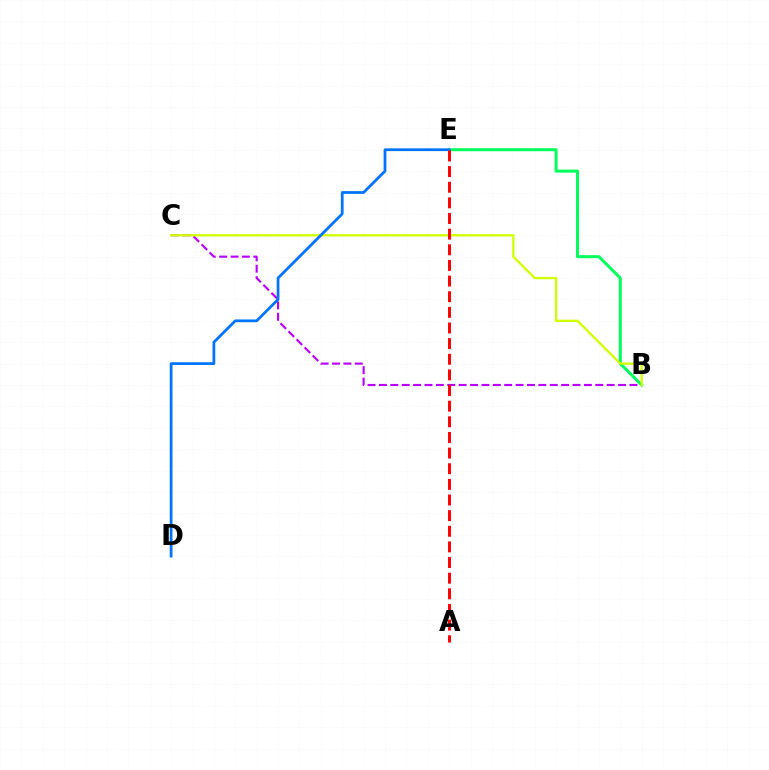{('B', 'E'): [{'color': '#00ff5c', 'line_style': 'solid', 'thickness': 2.18}], ('B', 'C'): [{'color': '#b900ff', 'line_style': 'dashed', 'thickness': 1.55}, {'color': '#d1ff00', 'line_style': 'solid', 'thickness': 1.67}], ('D', 'E'): [{'color': '#0074ff', 'line_style': 'solid', 'thickness': 1.99}], ('A', 'E'): [{'color': '#ff0000', 'line_style': 'dashed', 'thickness': 2.12}]}